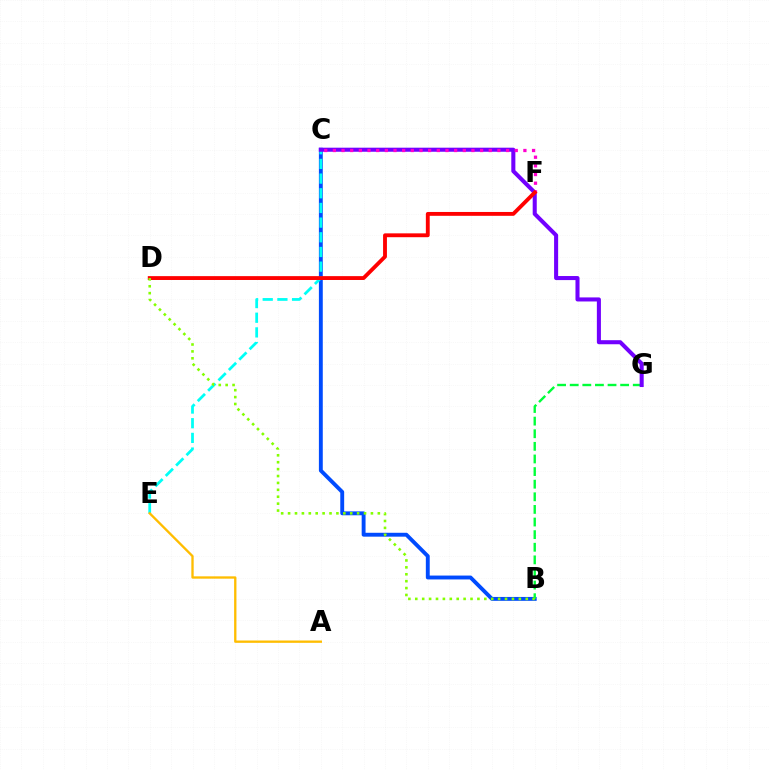{('B', 'C'): [{'color': '#004bff', 'line_style': 'solid', 'thickness': 2.79}], ('C', 'E'): [{'color': '#00fff6', 'line_style': 'dashed', 'thickness': 1.99}], ('B', 'G'): [{'color': '#00ff39', 'line_style': 'dashed', 'thickness': 1.71}], ('A', 'E'): [{'color': '#ffbd00', 'line_style': 'solid', 'thickness': 1.68}], ('C', 'G'): [{'color': '#7200ff', 'line_style': 'solid', 'thickness': 2.92}], ('C', 'F'): [{'color': '#ff00cf', 'line_style': 'dotted', 'thickness': 2.35}], ('D', 'F'): [{'color': '#ff0000', 'line_style': 'solid', 'thickness': 2.78}], ('B', 'D'): [{'color': '#84ff00', 'line_style': 'dotted', 'thickness': 1.88}]}